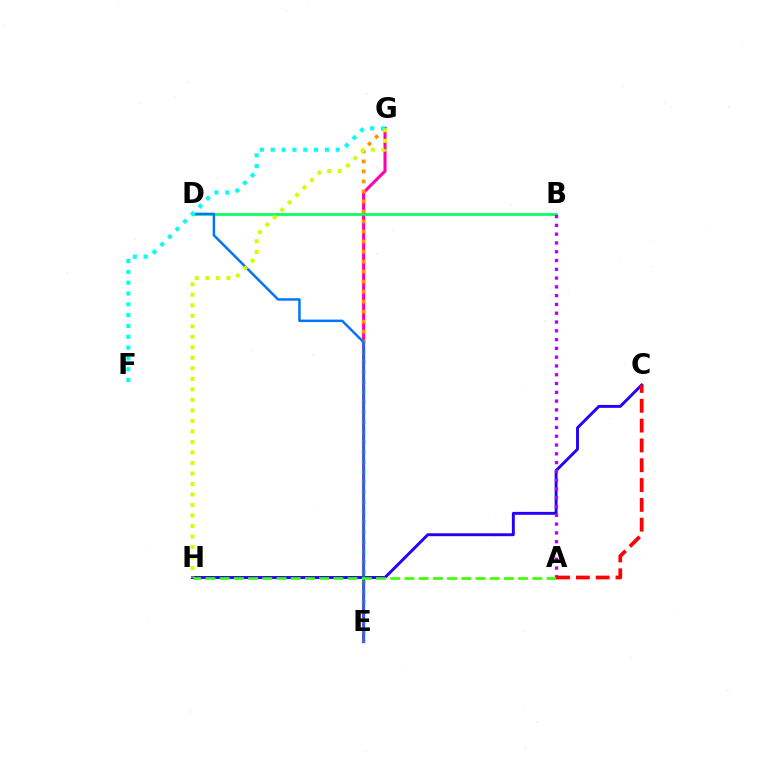{('E', 'G'): [{'color': '#ff00ac', 'line_style': 'solid', 'thickness': 2.2}, {'color': '#ff9400', 'line_style': 'dotted', 'thickness': 2.72}], ('C', 'H'): [{'color': '#2500ff', 'line_style': 'solid', 'thickness': 2.1}], ('B', 'D'): [{'color': '#00ff5c', 'line_style': 'solid', 'thickness': 1.91}], ('A', 'B'): [{'color': '#b900ff', 'line_style': 'dotted', 'thickness': 2.39}], ('D', 'E'): [{'color': '#0074ff', 'line_style': 'solid', 'thickness': 1.78}], ('A', 'H'): [{'color': '#3dff00', 'line_style': 'dashed', 'thickness': 1.93}], ('F', 'G'): [{'color': '#00fff6', 'line_style': 'dotted', 'thickness': 2.94}], ('A', 'C'): [{'color': '#ff0000', 'line_style': 'dashed', 'thickness': 2.69}], ('G', 'H'): [{'color': '#d1ff00', 'line_style': 'dotted', 'thickness': 2.86}]}